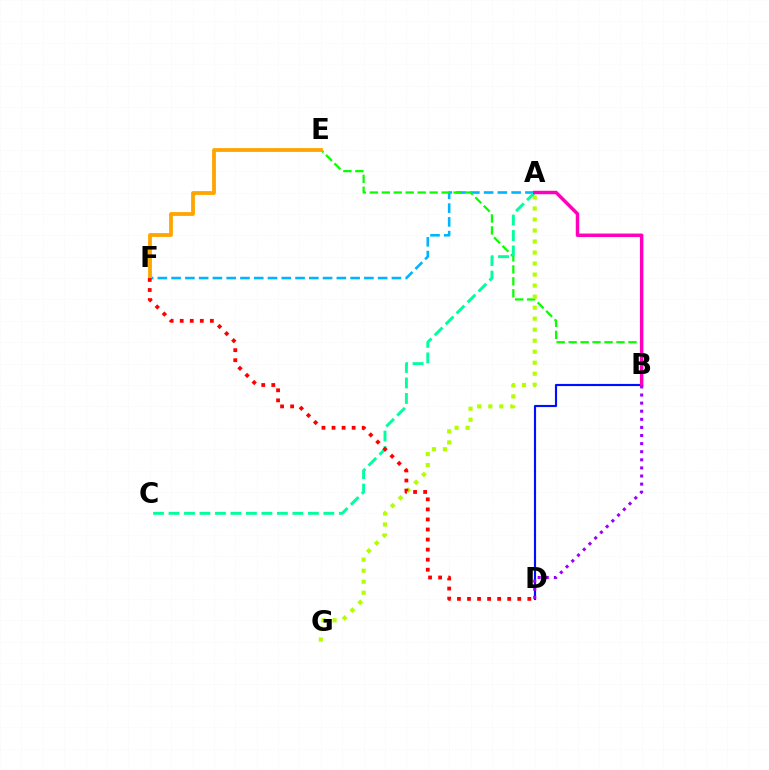{('A', 'F'): [{'color': '#00b5ff', 'line_style': 'dashed', 'thickness': 1.87}], ('B', 'D'): [{'color': '#0010ff', 'line_style': 'solid', 'thickness': 1.55}, {'color': '#9b00ff', 'line_style': 'dotted', 'thickness': 2.2}], ('B', 'E'): [{'color': '#08ff00', 'line_style': 'dashed', 'thickness': 1.62}], ('A', 'G'): [{'color': '#b3ff00', 'line_style': 'dotted', 'thickness': 2.99}], ('E', 'F'): [{'color': '#ffa500', 'line_style': 'solid', 'thickness': 2.74}], ('A', 'C'): [{'color': '#00ff9d', 'line_style': 'dashed', 'thickness': 2.1}], ('A', 'B'): [{'color': '#ff00bd', 'line_style': 'solid', 'thickness': 2.5}], ('D', 'F'): [{'color': '#ff0000', 'line_style': 'dotted', 'thickness': 2.73}]}